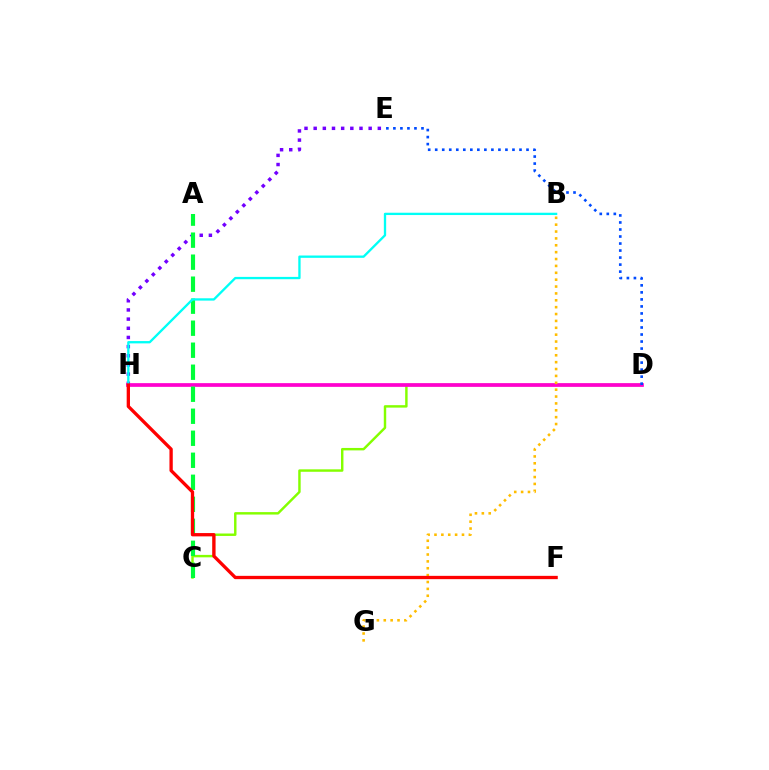{('E', 'H'): [{'color': '#7200ff', 'line_style': 'dotted', 'thickness': 2.49}], ('C', 'D'): [{'color': '#84ff00', 'line_style': 'solid', 'thickness': 1.76}], ('D', 'H'): [{'color': '#ff00cf', 'line_style': 'solid', 'thickness': 2.67}], ('A', 'C'): [{'color': '#00ff39', 'line_style': 'dashed', 'thickness': 2.99}], ('B', 'G'): [{'color': '#ffbd00', 'line_style': 'dotted', 'thickness': 1.87}], ('B', 'H'): [{'color': '#00fff6', 'line_style': 'solid', 'thickness': 1.67}], ('D', 'E'): [{'color': '#004bff', 'line_style': 'dotted', 'thickness': 1.91}], ('F', 'H'): [{'color': '#ff0000', 'line_style': 'solid', 'thickness': 2.38}]}